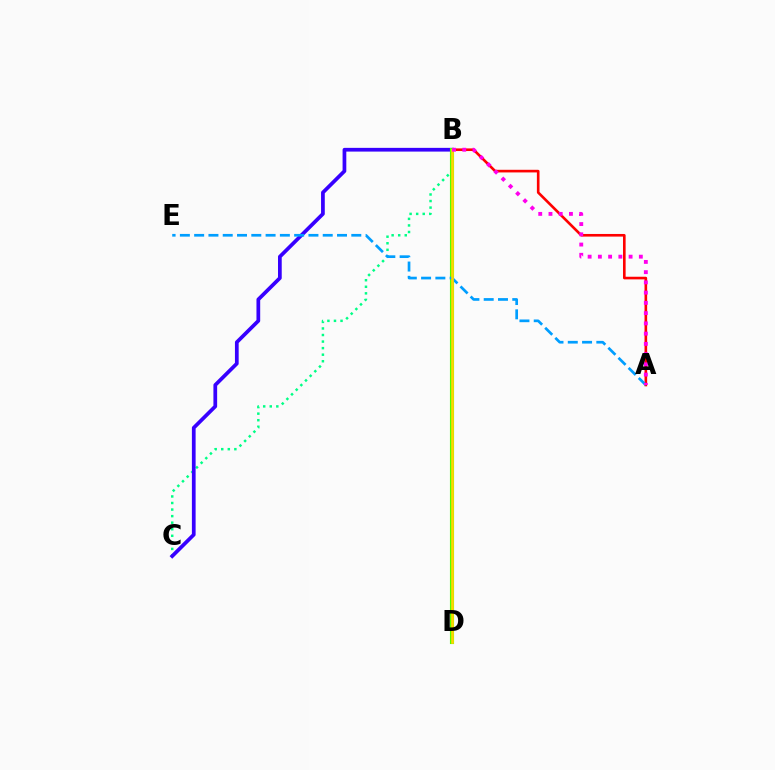{('A', 'B'): [{'color': '#ff0000', 'line_style': 'solid', 'thickness': 1.89}, {'color': '#ff00ed', 'line_style': 'dotted', 'thickness': 2.78}], ('B', 'C'): [{'color': '#00ff86', 'line_style': 'dotted', 'thickness': 1.78}, {'color': '#3700ff', 'line_style': 'solid', 'thickness': 2.68}], ('B', 'D'): [{'color': '#4fff00', 'line_style': 'solid', 'thickness': 2.96}, {'color': '#ffd500', 'line_style': 'solid', 'thickness': 1.92}], ('A', 'E'): [{'color': '#009eff', 'line_style': 'dashed', 'thickness': 1.94}]}